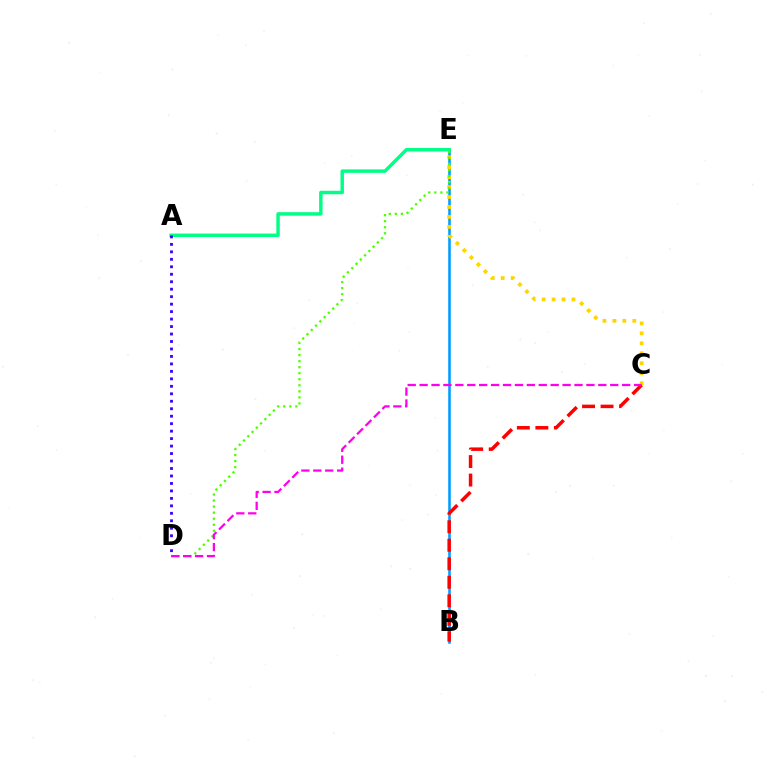{('B', 'E'): [{'color': '#009eff', 'line_style': 'solid', 'thickness': 1.86}], ('C', 'E'): [{'color': '#ffd500', 'line_style': 'dotted', 'thickness': 2.7}], ('A', 'E'): [{'color': '#00ff86', 'line_style': 'solid', 'thickness': 2.48}], ('A', 'D'): [{'color': '#3700ff', 'line_style': 'dotted', 'thickness': 2.03}], ('D', 'E'): [{'color': '#4fff00', 'line_style': 'dotted', 'thickness': 1.64}], ('B', 'C'): [{'color': '#ff0000', 'line_style': 'dashed', 'thickness': 2.51}], ('C', 'D'): [{'color': '#ff00ed', 'line_style': 'dashed', 'thickness': 1.62}]}